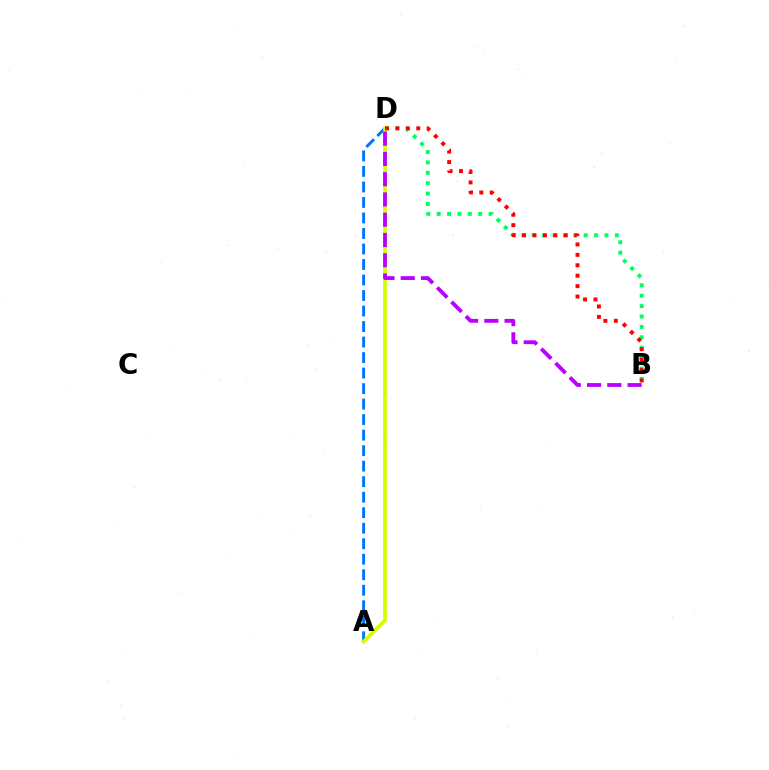{('B', 'D'): [{'color': '#00ff5c', 'line_style': 'dotted', 'thickness': 2.82}, {'color': '#b900ff', 'line_style': 'dashed', 'thickness': 2.75}, {'color': '#ff0000', 'line_style': 'dotted', 'thickness': 2.83}], ('A', 'D'): [{'color': '#0074ff', 'line_style': 'dashed', 'thickness': 2.11}, {'color': '#d1ff00', 'line_style': 'solid', 'thickness': 2.64}]}